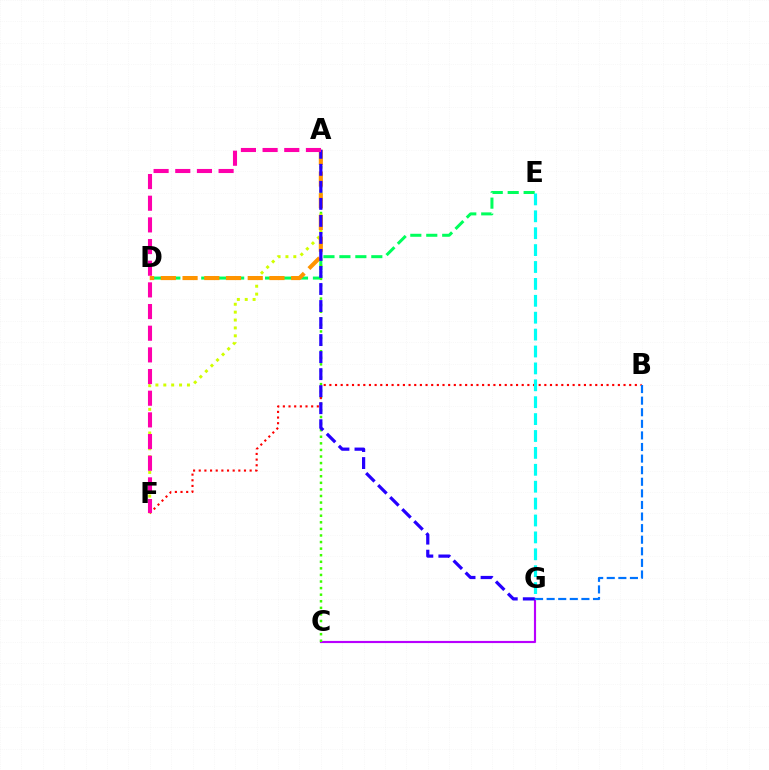{('C', 'G'): [{'color': '#b900ff', 'line_style': 'solid', 'thickness': 1.55}], ('D', 'E'): [{'color': '#00ff5c', 'line_style': 'dashed', 'thickness': 2.17}], ('A', 'C'): [{'color': '#3dff00', 'line_style': 'dotted', 'thickness': 1.79}], ('B', 'F'): [{'color': '#ff0000', 'line_style': 'dotted', 'thickness': 1.54}], ('B', 'G'): [{'color': '#0074ff', 'line_style': 'dashed', 'thickness': 1.57}], ('A', 'F'): [{'color': '#d1ff00', 'line_style': 'dotted', 'thickness': 2.14}, {'color': '#ff00ac', 'line_style': 'dashed', 'thickness': 2.94}], ('E', 'G'): [{'color': '#00fff6', 'line_style': 'dashed', 'thickness': 2.3}], ('A', 'D'): [{'color': '#ff9400', 'line_style': 'dashed', 'thickness': 2.95}], ('A', 'G'): [{'color': '#2500ff', 'line_style': 'dashed', 'thickness': 2.31}]}